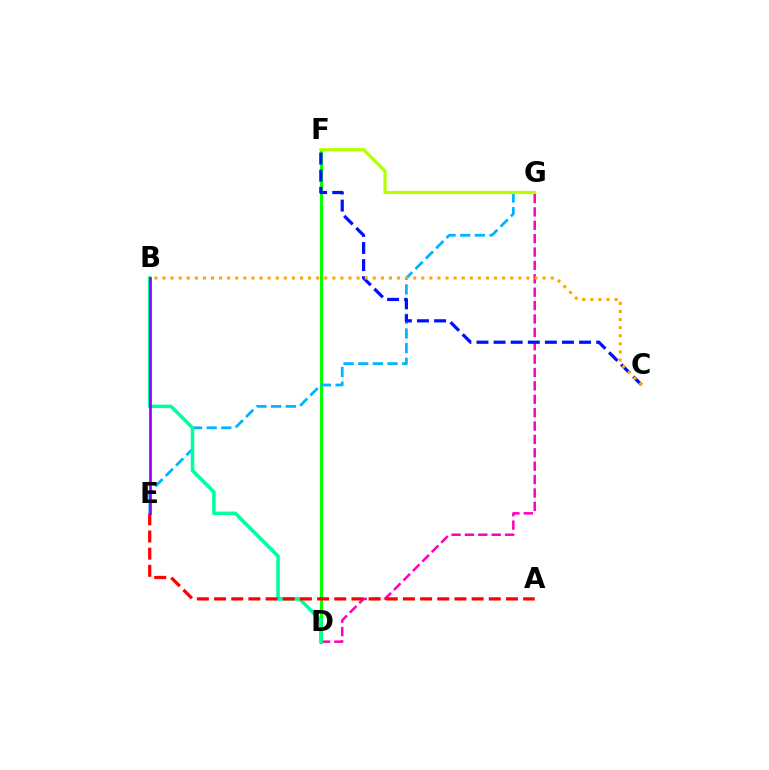{('D', 'G'): [{'color': '#ff00bd', 'line_style': 'dashed', 'thickness': 1.82}], ('D', 'F'): [{'color': '#08ff00', 'line_style': 'solid', 'thickness': 2.22}], ('E', 'G'): [{'color': '#00b5ff', 'line_style': 'dashed', 'thickness': 1.99}], ('B', 'D'): [{'color': '#00ff9d', 'line_style': 'solid', 'thickness': 2.54}], ('A', 'E'): [{'color': '#ff0000', 'line_style': 'dashed', 'thickness': 2.33}], ('C', 'F'): [{'color': '#0010ff', 'line_style': 'dashed', 'thickness': 2.32}], ('B', 'C'): [{'color': '#ffa500', 'line_style': 'dotted', 'thickness': 2.2}], ('F', 'G'): [{'color': '#b3ff00', 'line_style': 'solid', 'thickness': 2.3}], ('B', 'E'): [{'color': '#9b00ff', 'line_style': 'solid', 'thickness': 1.95}]}